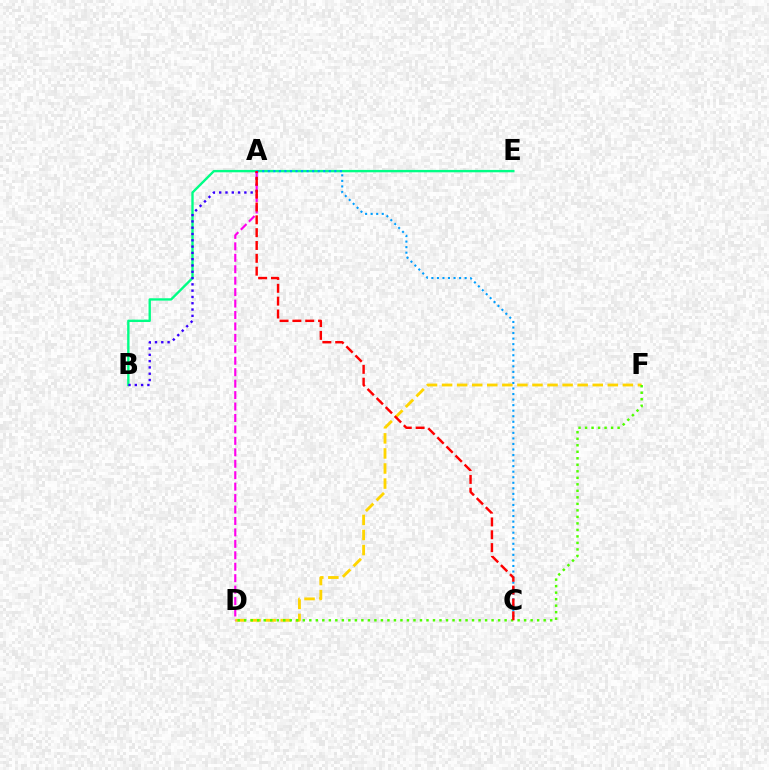{('B', 'E'): [{'color': '#00ff86', 'line_style': 'solid', 'thickness': 1.71}], ('A', 'B'): [{'color': '#3700ff', 'line_style': 'dotted', 'thickness': 1.71}], ('D', 'F'): [{'color': '#ffd500', 'line_style': 'dashed', 'thickness': 2.05}, {'color': '#4fff00', 'line_style': 'dotted', 'thickness': 1.77}], ('A', 'C'): [{'color': '#009eff', 'line_style': 'dotted', 'thickness': 1.51}, {'color': '#ff0000', 'line_style': 'dashed', 'thickness': 1.74}], ('A', 'D'): [{'color': '#ff00ed', 'line_style': 'dashed', 'thickness': 1.55}]}